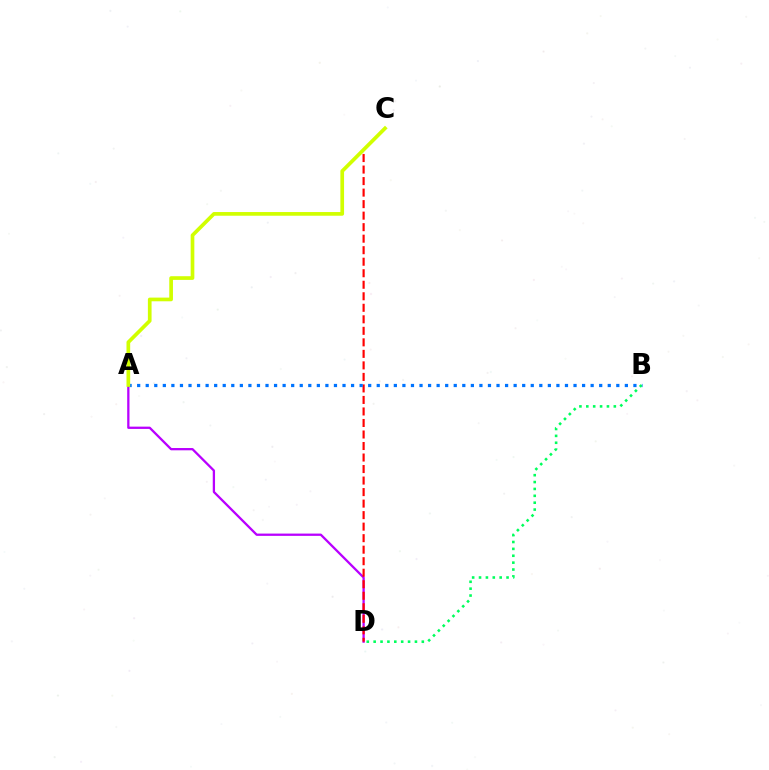{('A', 'D'): [{'color': '#b900ff', 'line_style': 'solid', 'thickness': 1.65}], ('B', 'D'): [{'color': '#00ff5c', 'line_style': 'dotted', 'thickness': 1.87}], ('C', 'D'): [{'color': '#ff0000', 'line_style': 'dashed', 'thickness': 1.56}], ('A', 'B'): [{'color': '#0074ff', 'line_style': 'dotted', 'thickness': 2.32}], ('A', 'C'): [{'color': '#d1ff00', 'line_style': 'solid', 'thickness': 2.66}]}